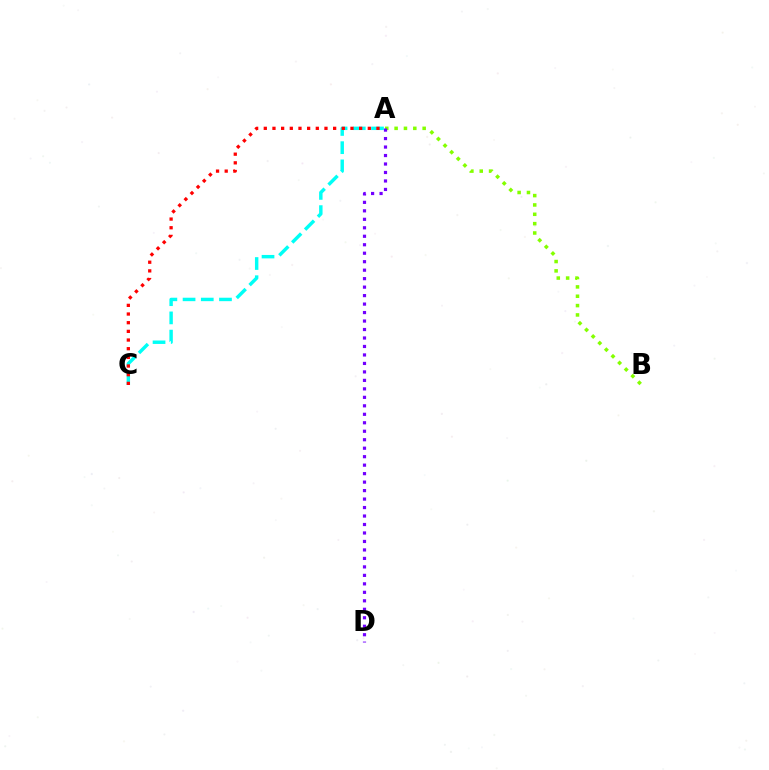{('A', 'C'): [{'color': '#00fff6', 'line_style': 'dashed', 'thickness': 2.47}, {'color': '#ff0000', 'line_style': 'dotted', 'thickness': 2.35}], ('A', 'B'): [{'color': '#84ff00', 'line_style': 'dotted', 'thickness': 2.54}], ('A', 'D'): [{'color': '#7200ff', 'line_style': 'dotted', 'thickness': 2.3}]}